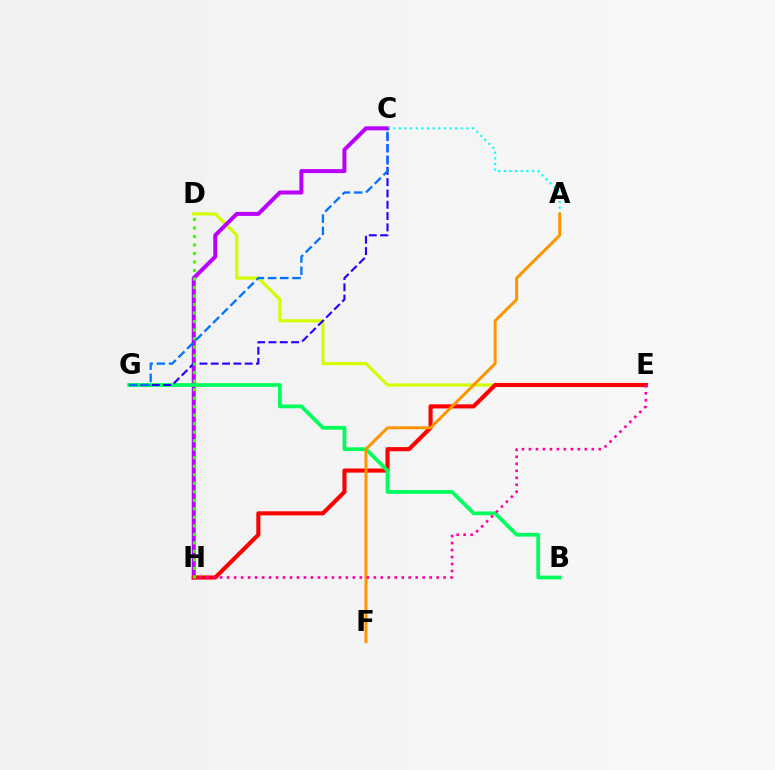{('D', 'E'): [{'color': '#d1ff00', 'line_style': 'solid', 'thickness': 2.27}], ('C', 'H'): [{'color': '#b900ff', 'line_style': 'solid', 'thickness': 2.89}], ('E', 'H'): [{'color': '#ff0000', 'line_style': 'solid', 'thickness': 2.96}, {'color': '#ff00ac', 'line_style': 'dotted', 'thickness': 1.9}], ('B', 'G'): [{'color': '#00ff5c', 'line_style': 'solid', 'thickness': 2.7}], ('A', 'C'): [{'color': '#00fff6', 'line_style': 'dotted', 'thickness': 1.53}], ('A', 'F'): [{'color': '#ff9400', 'line_style': 'solid', 'thickness': 2.15}], ('C', 'G'): [{'color': '#2500ff', 'line_style': 'dashed', 'thickness': 1.54}, {'color': '#0074ff', 'line_style': 'dashed', 'thickness': 1.66}], ('D', 'H'): [{'color': '#3dff00', 'line_style': 'dotted', 'thickness': 2.31}]}